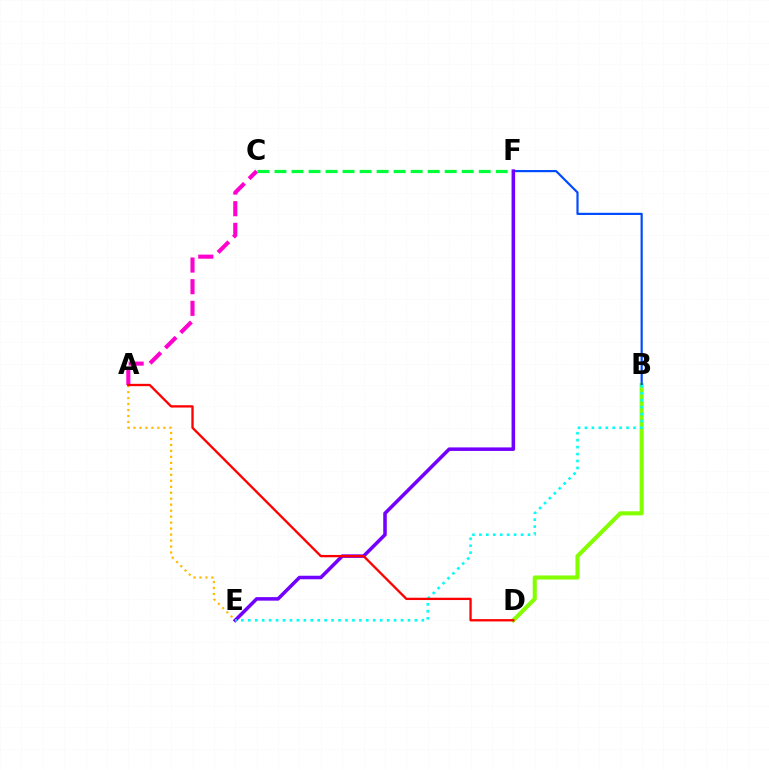{('C', 'F'): [{'color': '#00ff39', 'line_style': 'dashed', 'thickness': 2.31}], ('A', 'E'): [{'color': '#ffbd00', 'line_style': 'dotted', 'thickness': 1.62}], ('B', 'D'): [{'color': '#84ff00', 'line_style': 'solid', 'thickness': 2.93}], ('B', 'F'): [{'color': '#004bff', 'line_style': 'solid', 'thickness': 1.57}], ('A', 'C'): [{'color': '#ff00cf', 'line_style': 'dashed', 'thickness': 2.94}], ('E', 'F'): [{'color': '#7200ff', 'line_style': 'solid', 'thickness': 2.54}], ('B', 'E'): [{'color': '#00fff6', 'line_style': 'dotted', 'thickness': 1.89}], ('A', 'D'): [{'color': '#ff0000', 'line_style': 'solid', 'thickness': 1.67}]}